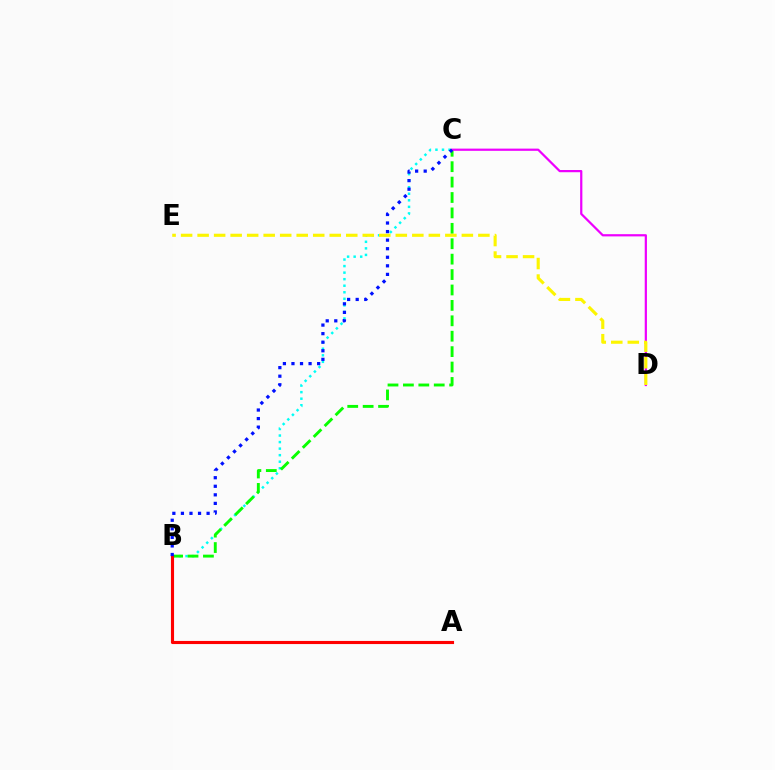{('B', 'C'): [{'color': '#00fff6', 'line_style': 'dotted', 'thickness': 1.78}, {'color': '#08ff00', 'line_style': 'dashed', 'thickness': 2.09}, {'color': '#0010ff', 'line_style': 'dotted', 'thickness': 2.33}], ('A', 'B'): [{'color': '#ff0000', 'line_style': 'solid', 'thickness': 2.25}], ('C', 'D'): [{'color': '#ee00ff', 'line_style': 'solid', 'thickness': 1.6}], ('D', 'E'): [{'color': '#fcf500', 'line_style': 'dashed', 'thickness': 2.24}]}